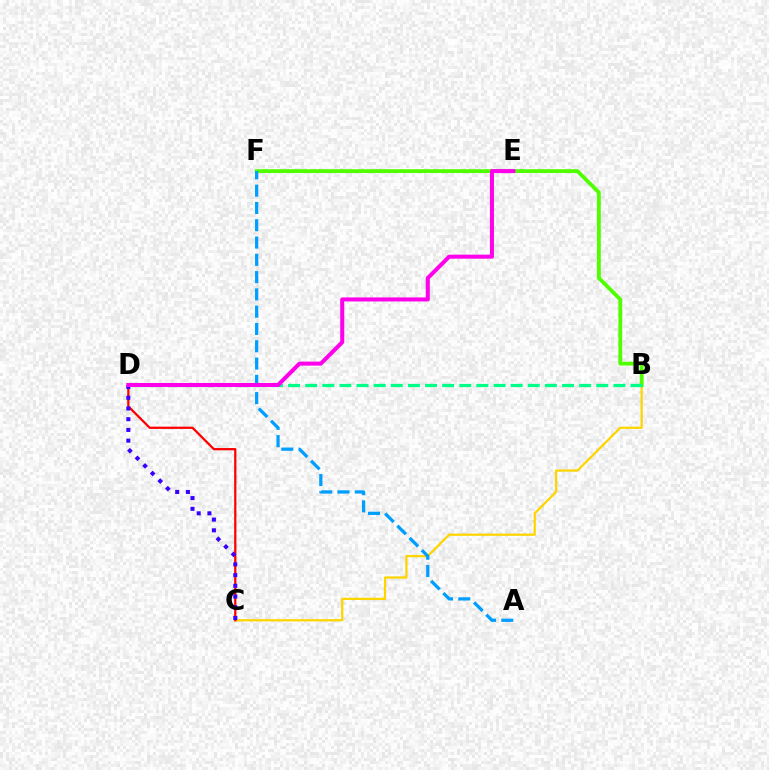{('B', 'C'): [{'color': '#ffd500', 'line_style': 'solid', 'thickness': 1.63}], ('B', 'F'): [{'color': '#4fff00', 'line_style': 'solid', 'thickness': 2.74}], ('C', 'D'): [{'color': '#ff0000', 'line_style': 'solid', 'thickness': 1.62}, {'color': '#3700ff', 'line_style': 'dotted', 'thickness': 2.91}], ('A', 'F'): [{'color': '#009eff', 'line_style': 'dashed', 'thickness': 2.35}], ('B', 'D'): [{'color': '#00ff86', 'line_style': 'dashed', 'thickness': 2.33}], ('D', 'E'): [{'color': '#ff00ed', 'line_style': 'solid', 'thickness': 2.91}]}